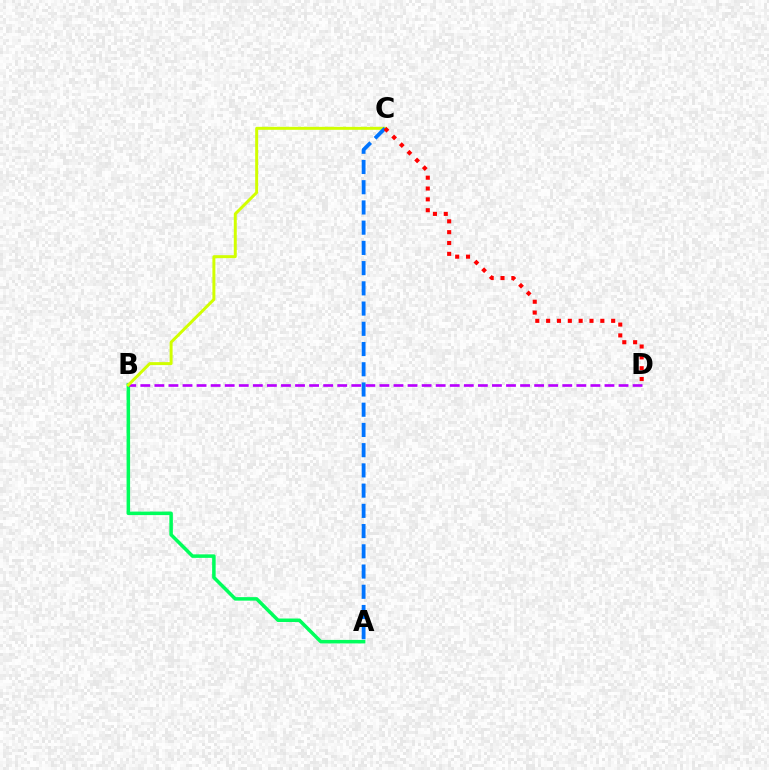{('A', 'B'): [{'color': '#00ff5c', 'line_style': 'solid', 'thickness': 2.53}], ('B', 'D'): [{'color': '#b900ff', 'line_style': 'dashed', 'thickness': 1.91}], ('B', 'C'): [{'color': '#d1ff00', 'line_style': 'solid', 'thickness': 2.13}], ('A', 'C'): [{'color': '#0074ff', 'line_style': 'dashed', 'thickness': 2.75}], ('C', 'D'): [{'color': '#ff0000', 'line_style': 'dotted', 'thickness': 2.94}]}